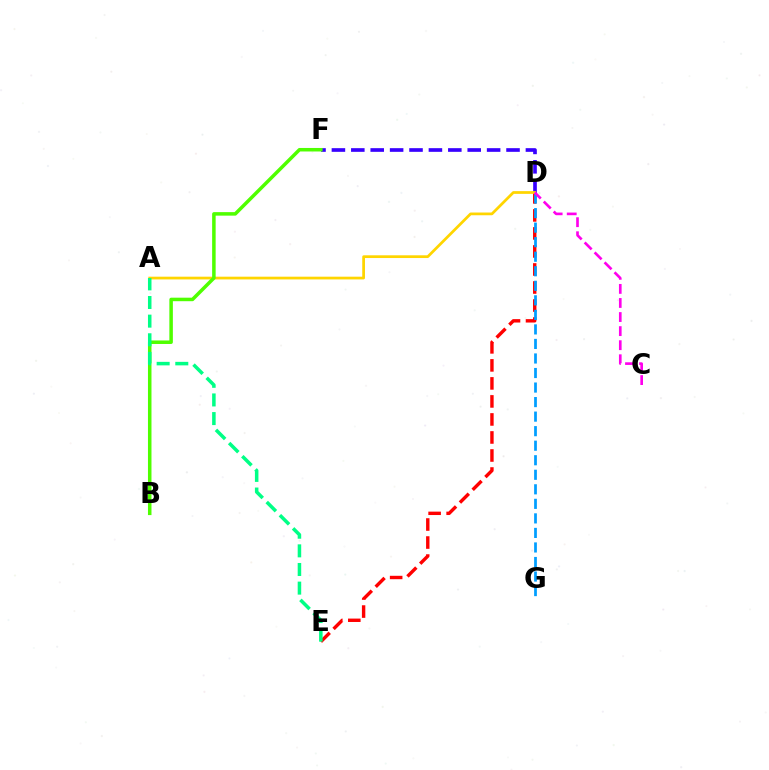{('D', 'E'): [{'color': '#ff0000', 'line_style': 'dashed', 'thickness': 2.45}], ('D', 'F'): [{'color': '#3700ff', 'line_style': 'dashed', 'thickness': 2.64}], ('A', 'D'): [{'color': '#ffd500', 'line_style': 'solid', 'thickness': 1.97}], ('B', 'F'): [{'color': '#4fff00', 'line_style': 'solid', 'thickness': 2.53}], ('D', 'G'): [{'color': '#009eff', 'line_style': 'dashed', 'thickness': 1.97}], ('C', 'D'): [{'color': '#ff00ed', 'line_style': 'dashed', 'thickness': 1.91}], ('A', 'E'): [{'color': '#00ff86', 'line_style': 'dashed', 'thickness': 2.53}]}